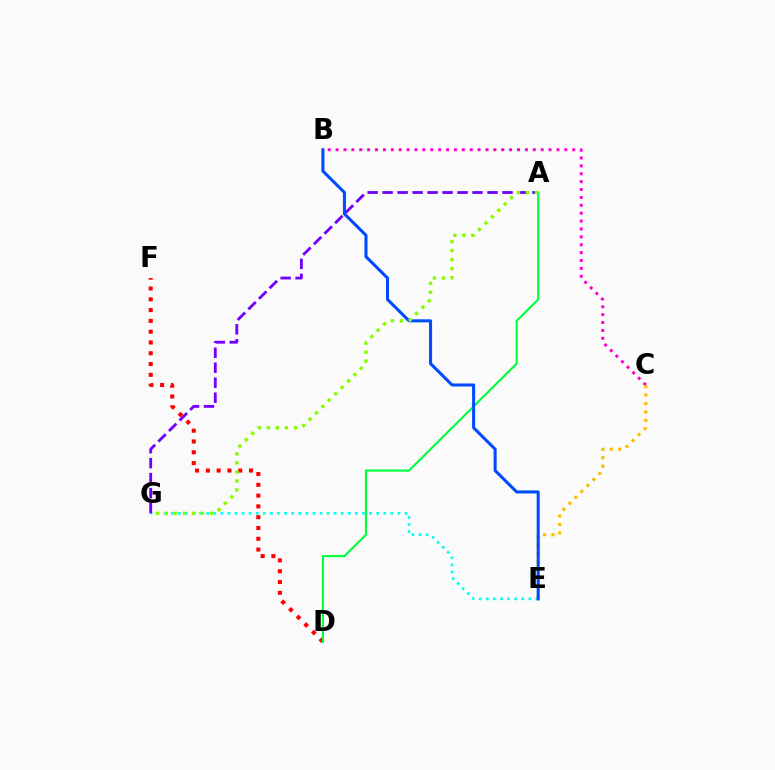{('E', 'G'): [{'color': '#00fff6', 'line_style': 'dotted', 'thickness': 1.92}], ('A', 'G'): [{'color': '#7200ff', 'line_style': 'dashed', 'thickness': 2.04}, {'color': '#84ff00', 'line_style': 'dotted', 'thickness': 2.45}], ('D', 'F'): [{'color': '#ff0000', 'line_style': 'dotted', 'thickness': 2.93}], ('B', 'C'): [{'color': '#ff00cf', 'line_style': 'dotted', 'thickness': 2.14}], ('C', 'E'): [{'color': '#ffbd00', 'line_style': 'dotted', 'thickness': 2.3}], ('A', 'D'): [{'color': '#00ff39', 'line_style': 'solid', 'thickness': 1.52}], ('B', 'E'): [{'color': '#004bff', 'line_style': 'solid', 'thickness': 2.2}]}